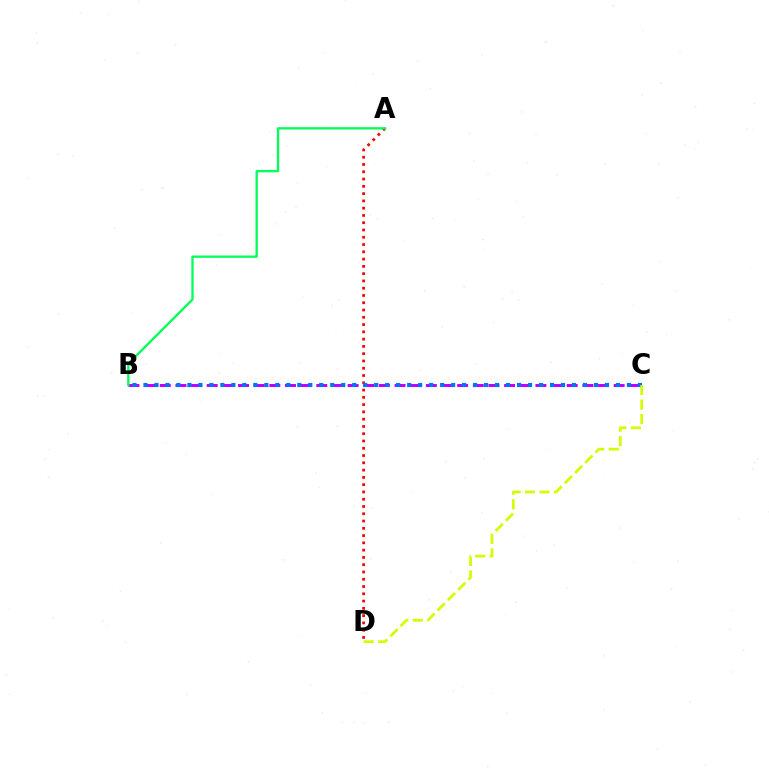{('A', 'D'): [{'color': '#ff0000', 'line_style': 'dotted', 'thickness': 1.98}], ('B', 'C'): [{'color': '#b900ff', 'line_style': 'dashed', 'thickness': 2.13}, {'color': '#0074ff', 'line_style': 'dotted', 'thickness': 2.99}], ('C', 'D'): [{'color': '#d1ff00', 'line_style': 'dashed', 'thickness': 1.97}], ('A', 'B'): [{'color': '#00ff5c', 'line_style': 'solid', 'thickness': 1.68}]}